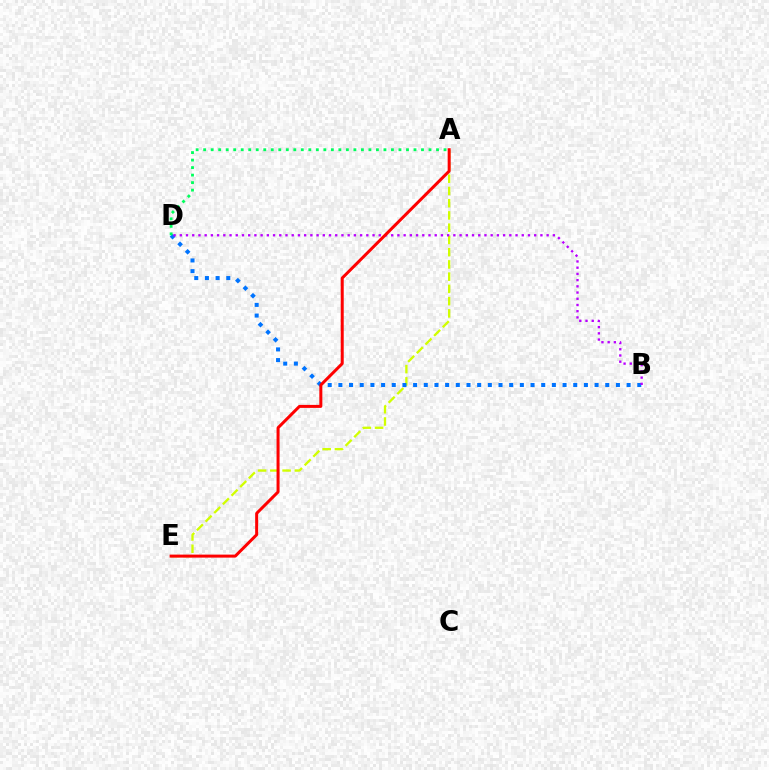{('A', 'E'): [{'color': '#d1ff00', 'line_style': 'dashed', 'thickness': 1.66}, {'color': '#ff0000', 'line_style': 'solid', 'thickness': 2.16}], ('B', 'D'): [{'color': '#0074ff', 'line_style': 'dotted', 'thickness': 2.9}, {'color': '#b900ff', 'line_style': 'dotted', 'thickness': 1.69}], ('A', 'D'): [{'color': '#00ff5c', 'line_style': 'dotted', 'thickness': 2.04}]}